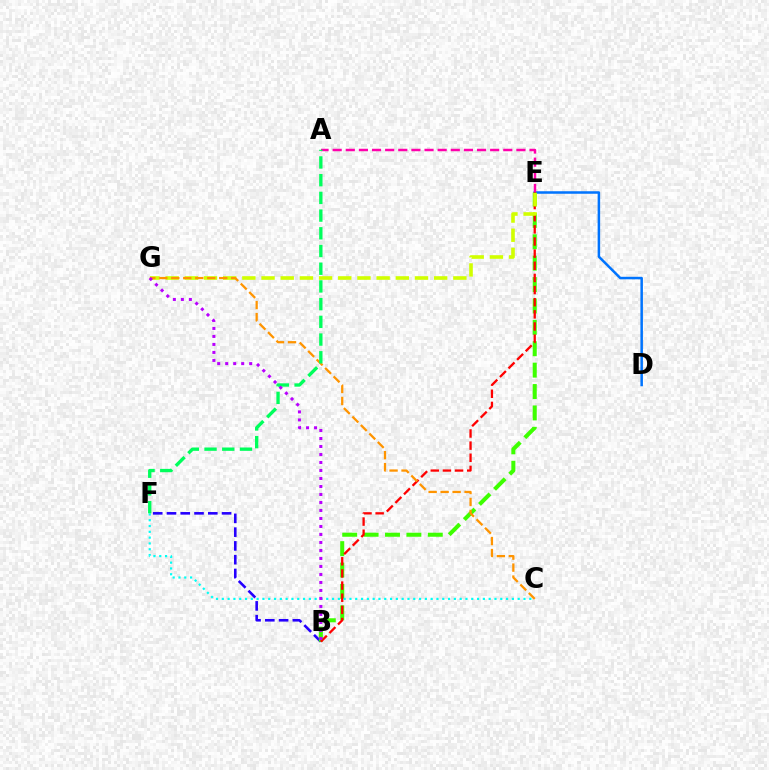{('B', 'F'): [{'color': '#2500ff', 'line_style': 'dashed', 'thickness': 1.87}], ('D', 'E'): [{'color': '#0074ff', 'line_style': 'solid', 'thickness': 1.81}], ('A', 'E'): [{'color': '#ff00ac', 'line_style': 'dashed', 'thickness': 1.78}], ('B', 'E'): [{'color': '#3dff00', 'line_style': 'dashed', 'thickness': 2.91}, {'color': '#ff0000', 'line_style': 'dashed', 'thickness': 1.65}], ('E', 'G'): [{'color': '#d1ff00', 'line_style': 'dashed', 'thickness': 2.61}], ('C', 'F'): [{'color': '#00fff6', 'line_style': 'dotted', 'thickness': 1.58}], ('C', 'G'): [{'color': '#ff9400', 'line_style': 'dashed', 'thickness': 1.63}], ('A', 'F'): [{'color': '#00ff5c', 'line_style': 'dashed', 'thickness': 2.41}], ('B', 'G'): [{'color': '#b900ff', 'line_style': 'dotted', 'thickness': 2.17}]}